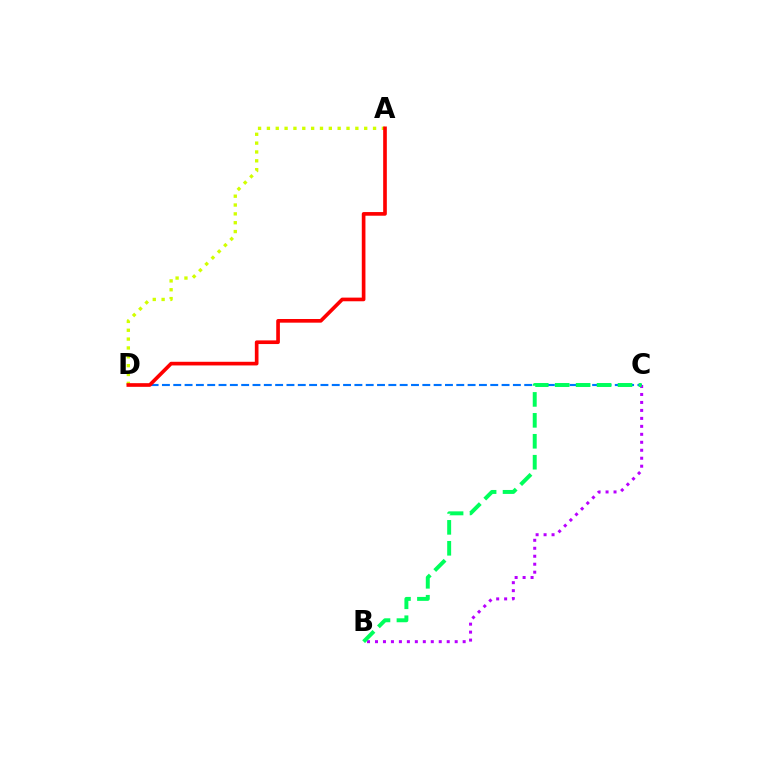{('A', 'D'): [{'color': '#d1ff00', 'line_style': 'dotted', 'thickness': 2.4}, {'color': '#ff0000', 'line_style': 'solid', 'thickness': 2.63}], ('C', 'D'): [{'color': '#0074ff', 'line_style': 'dashed', 'thickness': 1.54}], ('B', 'C'): [{'color': '#b900ff', 'line_style': 'dotted', 'thickness': 2.17}, {'color': '#00ff5c', 'line_style': 'dashed', 'thickness': 2.84}]}